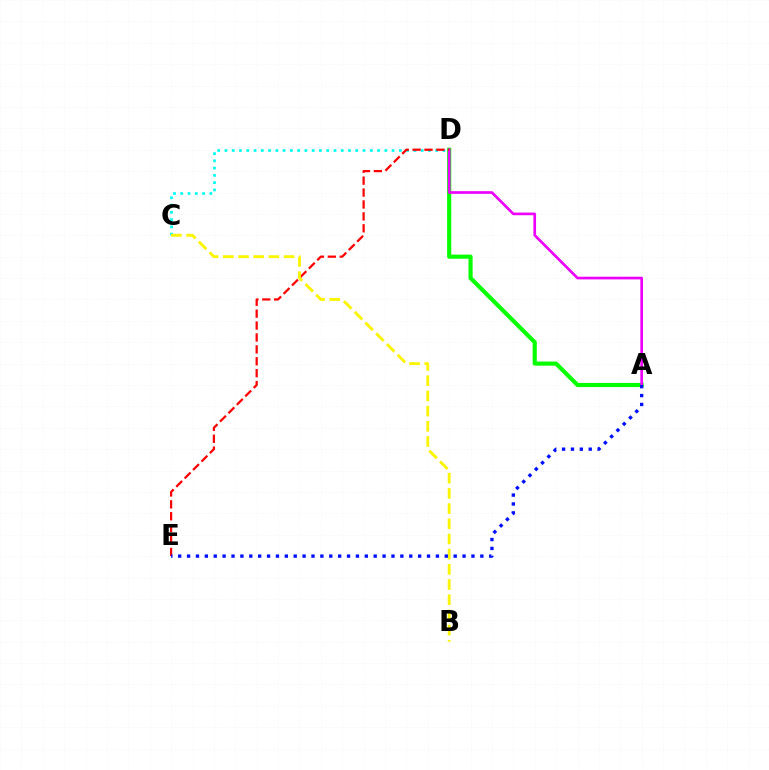{('A', 'D'): [{'color': '#08ff00', 'line_style': 'solid', 'thickness': 2.99}, {'color': '#ee00ff', 'line_style': 'solid', 'thickness': 1.92}], ('C', 'D'): [{'color': '#00fff6', 'line_style': 'dotted', 'thickness': 1.97}], ('D', 'E'): [{'color': '#ff0000', 'line_style': 'dashed', 'thickness': 1.62}], ('B', 'C'): [{'color': '#fcf500', 'line_style': 'dashed', 'thickness': 2.06}], ('A', 'E'): [{'color': '#0010ff', 'line_style': 'dotted', 'thickness': 2.41}]}